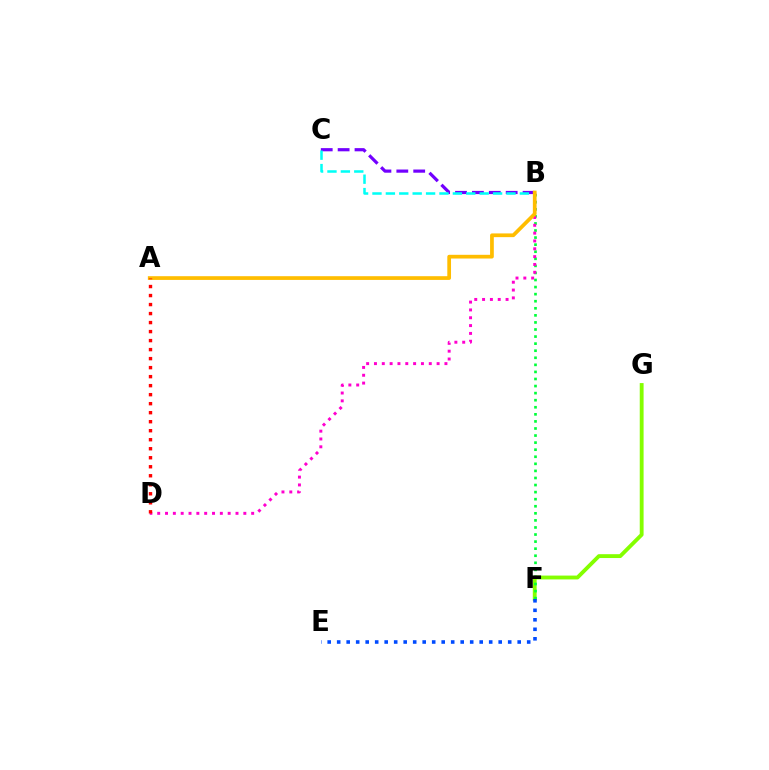{('F', 'G'): [{'color': '#84ff00', 'line_style': 'solid', 'thickness': 2.77}], ('B', 'C'): [{'color': '#7200ff', 'line_style': 'dashed', 'thickness': 2.29}, {'color': '#00fff6', 'line_style': 'dashed', 'thickness': 1.82}], ('B', 'F'): [{'color': '#00ff39', 'line_style': 'dotted', 'thickness': 1.92}], ('B', 'D'): [{'color': '#ff00cf', 'line_style': 'dotted', 'thickness': 2.13}], ('E', 'F'): [{'color': '#004bff', 'line_style': 'dotted', 'thickness': 2.58}], ('A', 'B'): [{'color': '#ffbd00', 'line_style': 'solid', 'thickness': 2.68}], ('A', 'D'): [{'color': '#ff0000', 'line_style': 'dotted', 'thickness': 2.45}]}